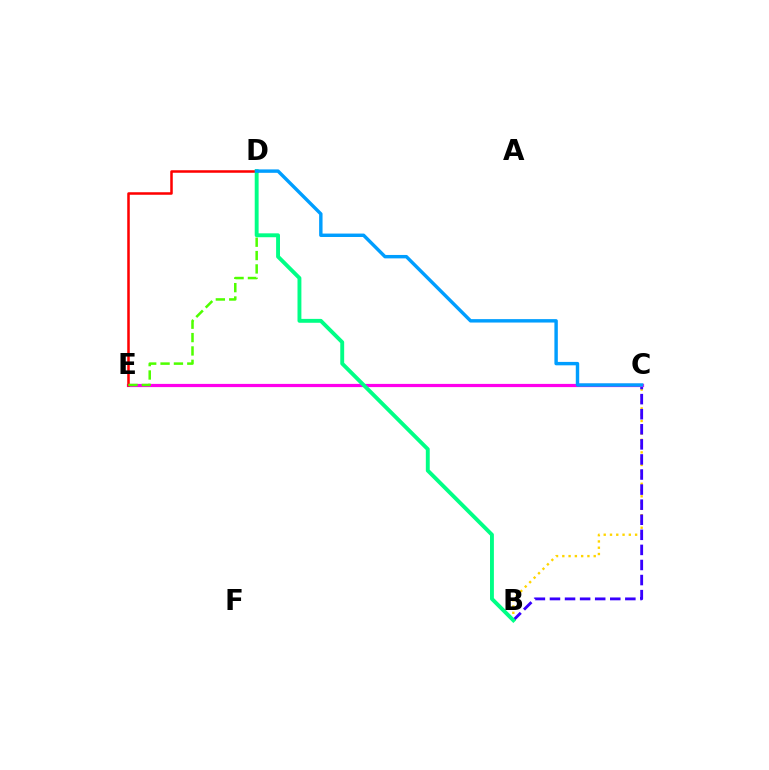{('B', 'C'): [{'color': '#ffd500', 'line_style': 'dotted', 'thickness': 1.71}, {'color': '#3700ff', 'line_style': 'dashed', 'thickness': 2.05}], ('C', 'E'): [{'color': '#ff00ed', 'line_style': 'solid', 'thickness': 2.31}], ('D', 'E'): [{'color': '#ff0000', 'line_style': 'solid', 'thickness': 1.82}, {'color': '#4fff00', 'line_style': 'dashed', 'thickness': 1.82}], ('B', 'D'): [{'color': '#00ff86', 'line_style': 'solid', 'thickness': 2.8}], ('C', 'D'): [{'color': '#009eff', 'line_style': 'solid', 'thickness': 2.46}]}